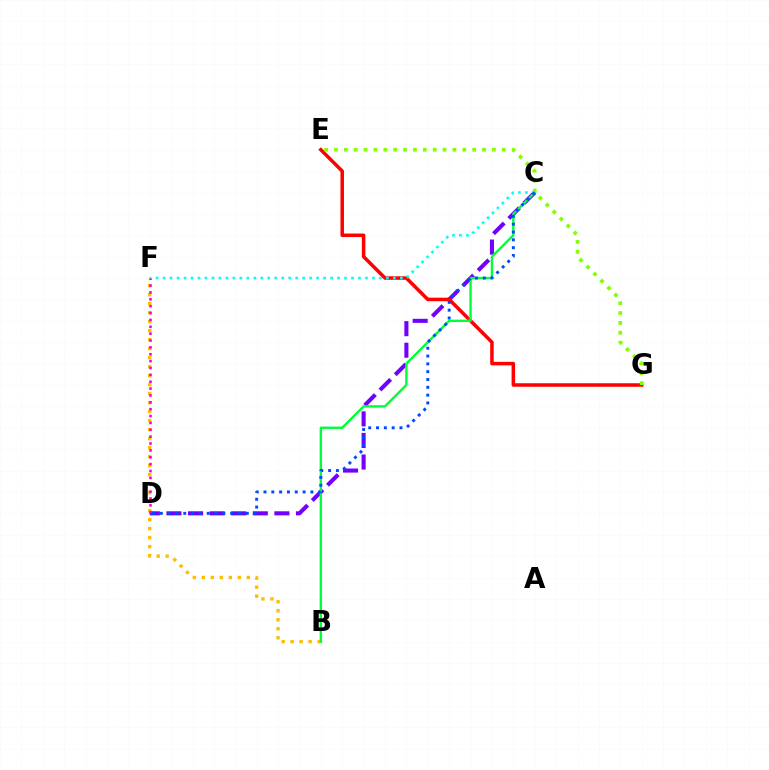{('B', 'F'): [{'color': '#ffbd00', 'line_style': 'dotted', 'thickness': 2.44}], ('C', 'D'): [{'color': '#7200ff', 'line_style': 'dashed', 'thickness': 2.93}, {'color': '#004bff', 'line_style': 'dotted', 'thickness': 2.12}], ('E', 'G'): [{'color': '#ff0000', 'line_style': 'solid', 'thickness': 2.53}, {'color': '#84ff00', 'line_style': 'dotted', 'thickness': 2.68}], ('B', 'C'): [{'color': '#00ff39', 'line_style': 'solid', 'thickness': 1.73}], ('C', 'F'): [{'color': '#00fff6', 'line_style': 'dotted', 'thickness': 1.9}], ('D', 'F'): [{'color': '#ff00cf', 'line_style': 'dotted', 'thickness': 1.87}]}